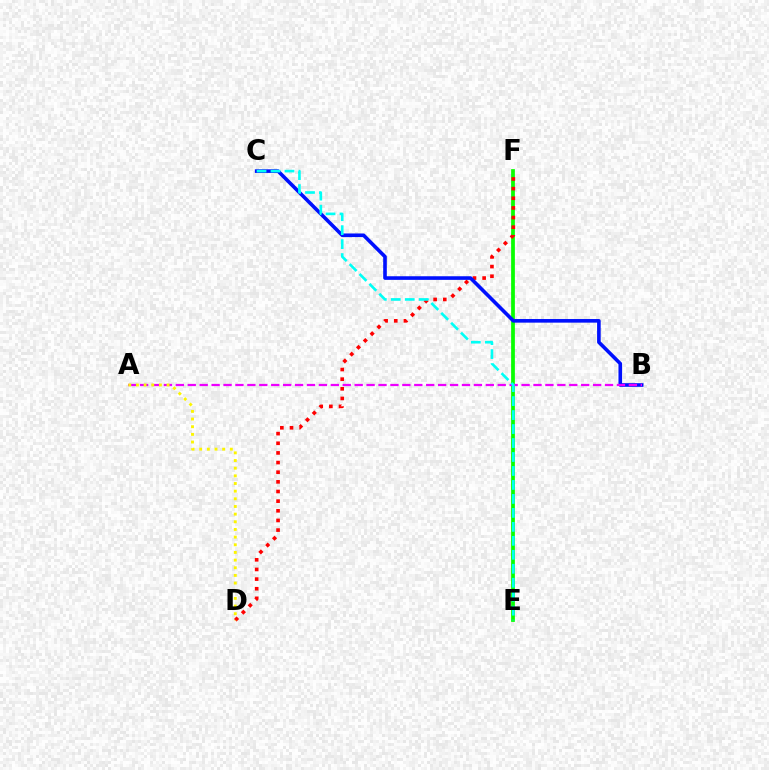{('E', 'F'): [{'color': '#08ff00', 'line_style': 'solid', 'thickness': 2.7}], ('D', 'F'): [{'color': '#ff0000', 'line_style': 'dotted', 'thickness': 2.62}], ('B', 'C'): [{'color': '#0010ff', 'line_style': 'solid', 'thickness': 2.6}], ('A', 'B'): [{'color': '#ee00ff', 'line_style': 'dashed', 'thickness': 1.62}], ('C', 'E'): [{'color': '#00fff6', 'line_style': 'dashed', 'thickness': 1.9}], ('A', 'D'): [{'color': '#fcf500', 'line_style': 'dotted', 'thickness': 2.08}]}